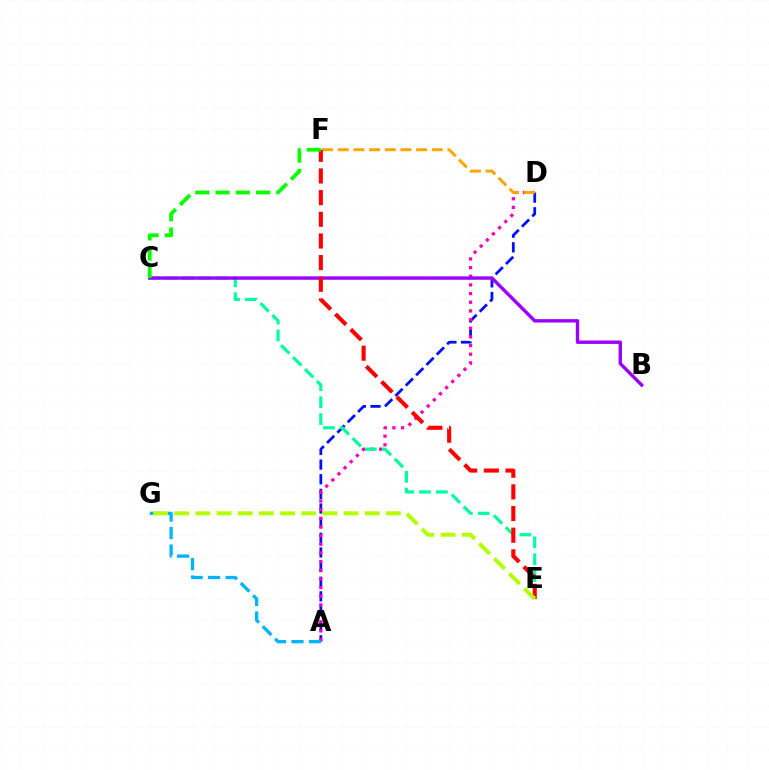{('A', 'D'): [{'color': '#0010ff', 'line_style': 'dashed', 'thickness': 1.99}, {'color': '#ff00bd', 'line_style': 'dotted', 'thickness': 2.35}], ('A', 'G'): [{'color': '#00b5ff', 'line_style': 'dashed', 'thickness': 2.38}], ('D', 'F'): [{'color': '#ffa500', 'line_style': 'dashed', 'thickness': 2.13}], ('C', 'E'): [{'color': '#00ff9d', 'line_style': 'dashed', 'thickness': 2.29}], ('B', 'C'): [{'color': '#9b00ff', 'line_style': 'solid', 'thickness': 2.45}], ('E', 'F'): [{'color': '#ff0000', 'line_style': 'dashed', 'thickness': 2.94}], ('E', 'G'): [{'color': '#b3ff00', 'line_style': 'dashed', 'thickness': 2.88}], ('C', 'F'): [{'color': '#08ff00', 'line_style': 'dashed', 'thickness': 2.75}]}